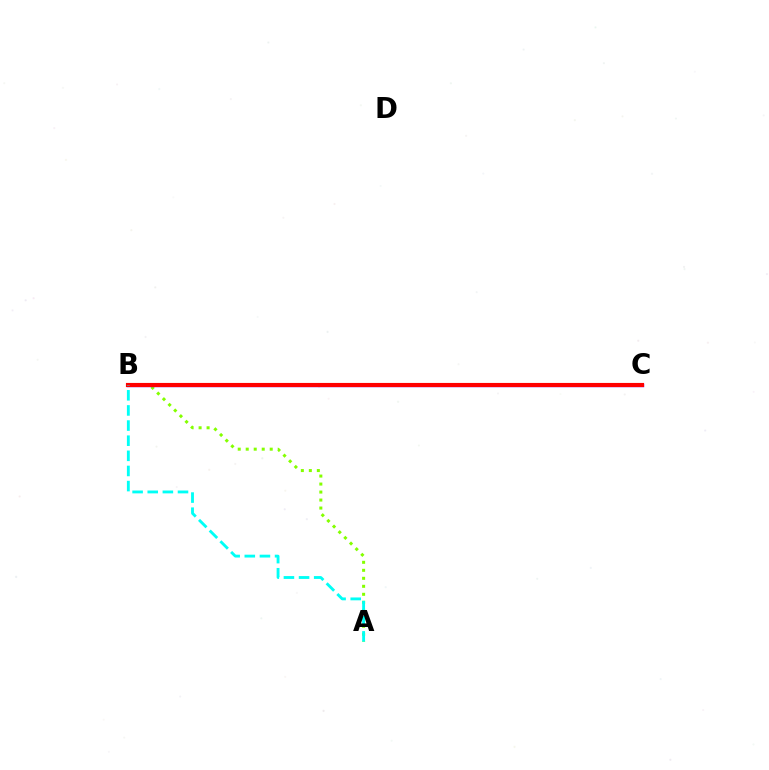{('A', 'B'): [{'color': '#84ff00', 'line_style': 'dotted', 'thickness': 2.17}, {'color': '#00fff6', 'line_style': 'dashed', 'thickness': 2.06}], ('B', 'C'): [{'color': '#7200ff', 'line_style': 'solid', 'thickness': 2.42}, {'color': '#ff0000', 'line_style': 'solid', 'thickness': 2.98}]}